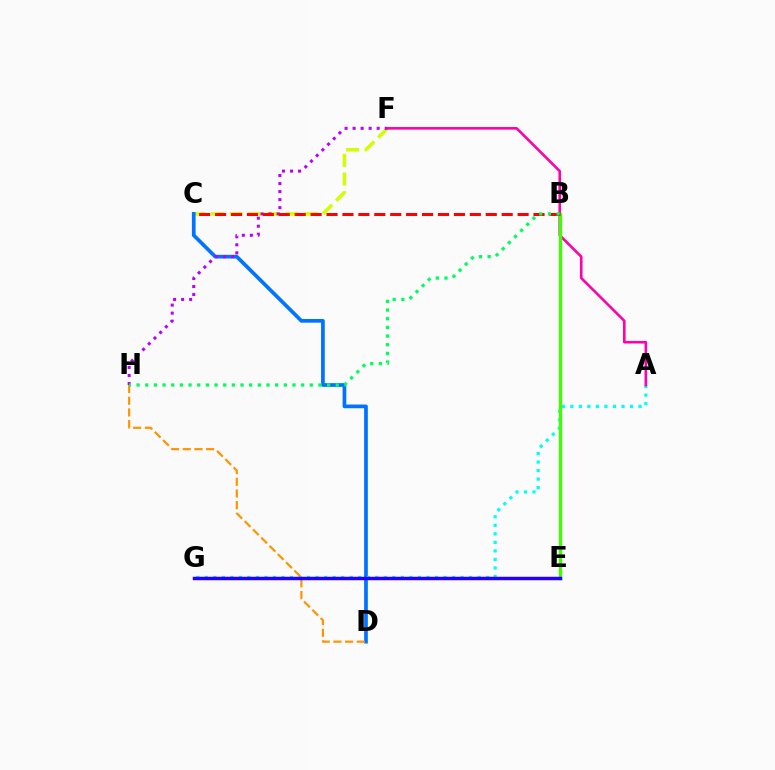{('C', 'F'): [{'color': '#d1ff00', 'line_style': 'dashed', 'thickness': 2.53}], ('C', 'D'): [{'color': '#0074ff', 'line_style': 'solid', 'thickness': 2.67}], ('F', 'H'): [{'color': '#b900ff', 'line_style': 'dotted', 'thickness': 2.18}], ('A', 'G'): [{'color': '#00fff6', 'line_style': 'dotted', 'thickness': 2.32}], ('A', 'F'): [{'color': '#ff00ac', 'line_style': 'solid', 'thickness': 1.87}], ('B', 'E'): [{'color': '#3dff00', 'line_style': 'solid', 'thickness': 2.4}], ('D', 'H'): [{'color': '#ff9400', 'line_style': 'dashed', 'thickness': 1.59}], ('E', 'G'): [{'color': '#2500ff', 'line_style': 'solid', 'thickness': 2.5}], ('B', 'C'): [{'color': '#ff0000', 'line_style': 'dashed', 'thickness': 2.16}], ('B', 'H'): [{'color': '#00ff5c', 'line_style': 'dotted', 'thickness': 2.35}]}